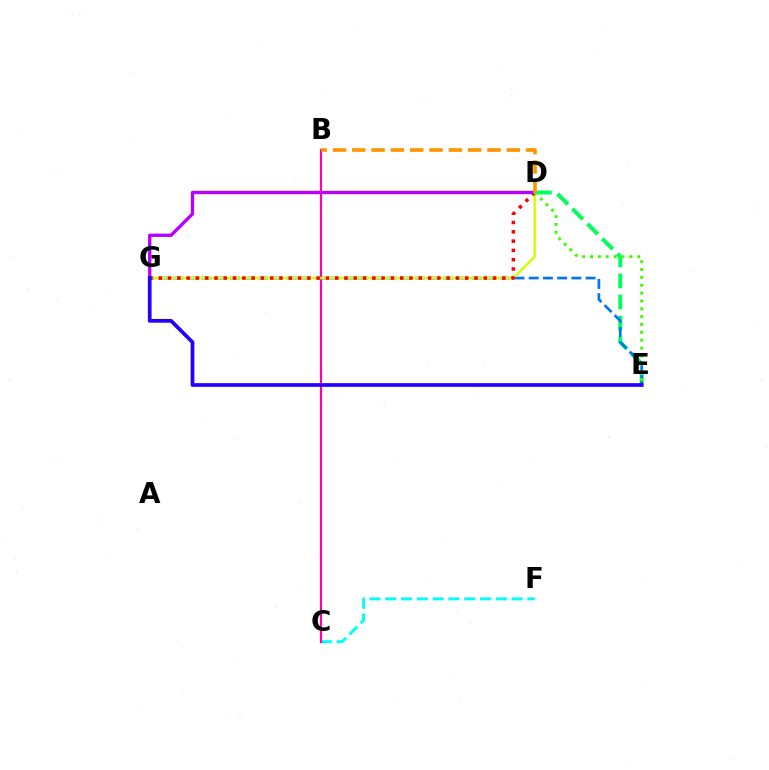{('C', 'F'): [{'color': '#00fff6', 'line_style': 'dashed', 'thickness': 2.14}], ('B', 'C'): [{'color': '#ff00ac', 'line_style': 'solid', 'thickness': 1.55}], ('D', 'E'): [{'color': '#00ff5c', 'line_style': 'dashed', 'thickness': 2.87}, {'color': '#3dff00', 'line_style': 'dotted', 'thickness': 2.14}], ('E', 'G'): [{'color': '#0074ff', 'line_style': 'dashed', 'thickness': 1.93}, {'color': '#2500ff', 'line_style': 'solid', 'thickness': 2.69}], ('D', 'G'): [{'color': '#d1ff00', 'line_style': 'solid', 'thickness': 1.74}, {'color': '#ff0000', 'line_style': 'dotted', 'thickness': 2.52}, {'color': '#b900ff', 'line_style': 'solid', 'thickness': 2.41}], ('B', 'D'): [{'color': '#ff9400', 'line_style': 'dashed', 'thickness': 2.62}]}